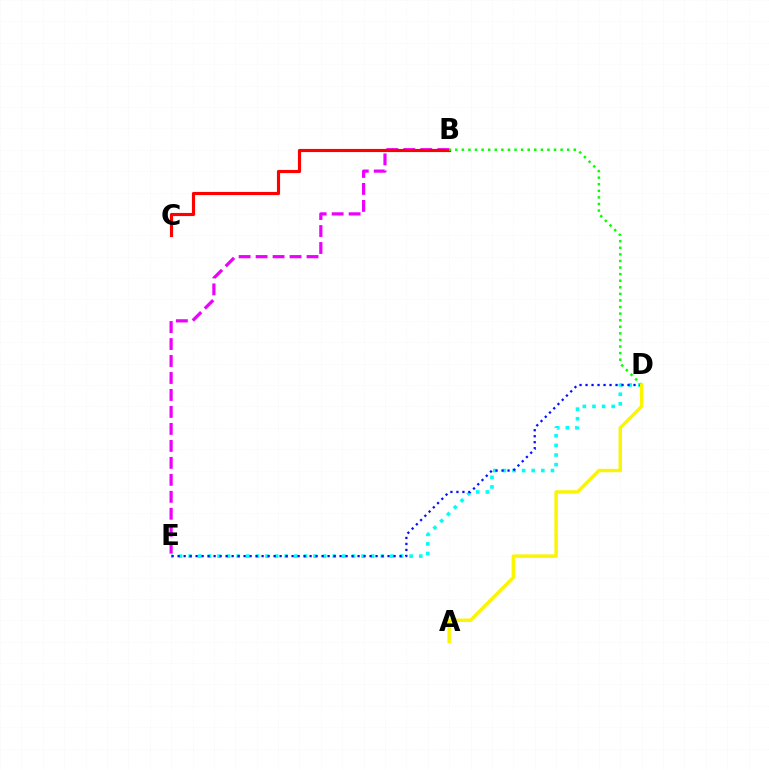{('B', 'E'): [{'color': '#ee00ff', 'line_style': 'dashed', 'thickness': 2.31}], ('B', 'C'): [{'color': '#ff0000', 'line_style': 'solid', 'thickness': 2.27}], ('D', 'E'): [{'color': '#00fff6', 'line_style': 'dotted', 'thickness': 2.61}, {'color': '#0010ff', 'line_style': 'dotted', 'thickness': 1.63}], ('B', 'D'): [{'color': '#08ff00', 'line_style': 'dotted', 'thickness': 1.79}], ('A', 'D'): [{'color': '#fcf500', 'line_style': 'solid', 'thickness': 2.46}]}